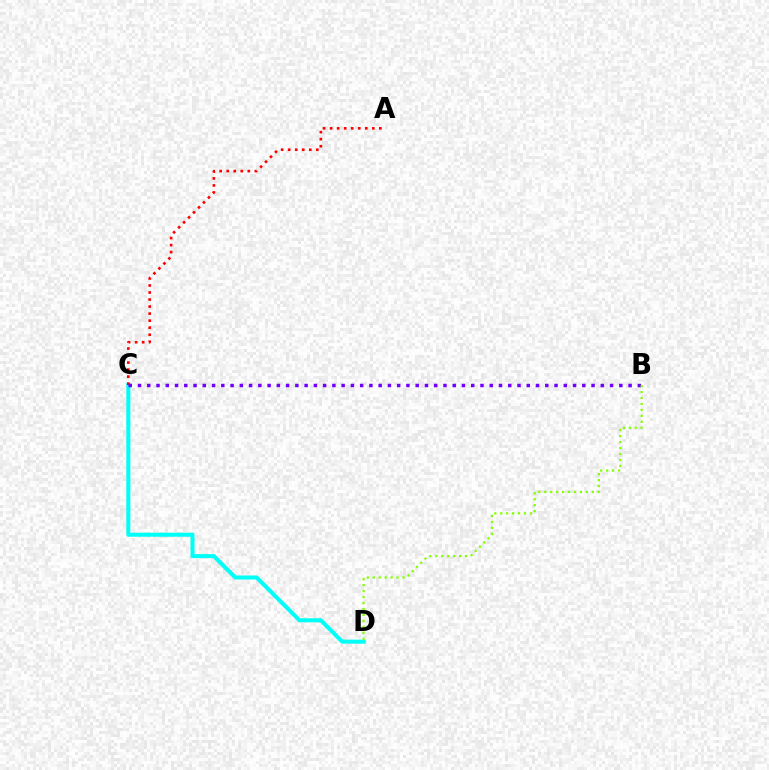{('C', 'D'): [{'color': '#00fff6', 'line_style': 'solid', 'thickness': 2.91}], ('A', 'C'): [{'color': '#ff0000', 'line_style': 'dotted', 'thickness': 1.91}], ('B', 'C'): [{'color': '#7200ff', 'line_style': 'dotted', 'thickness': 2.51}], ('B', 'D'): [{'color': '#84ff00', 'line_style': 'dotted', 'thickness': 1.62}]}